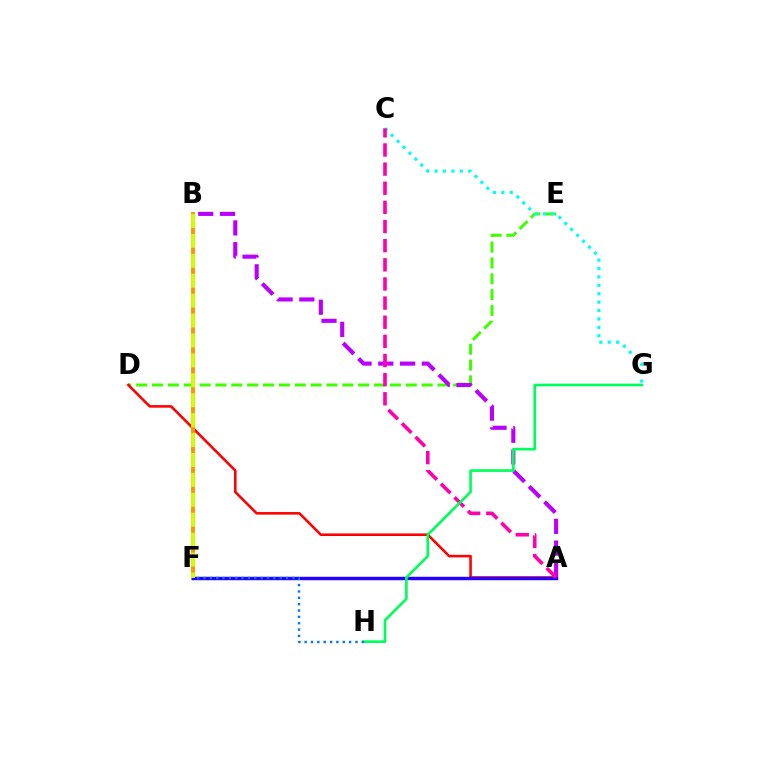{('D', 'E'): [{'color': '#3dff00', 'line_style': 'dashed', 'thickness': 2.15}], ('A', 'B'): [{'color': '#b900ff', 'line_style': 'dashed', 'thickness': 2.96}], ('A', 'D'): [{'color': '#ff0000', 'line_style': 'solid', 'thickness': 1.85}], ('C', 'G'): [{'color': '#00fff6', 'line_style': 'dotted', 'thickness': 2.28}], ('B', 'F'): [{'color': '#ff9400', 'line_style': 'solid', 'thickness': 2.8}, {'color': '#d1ff00', 'line_style': 'dashed', 'thickness': 2.71}], ('A', 'F'): [{'color': '#2500ff', 'line_style': 'solid', 'thickness': 2.47}], ('A', 'C'): [{'color': '#ff00ac', 'line_style': 'dashed', 'thickness': 2.6}], ('G', 'H'): [{'color': '#00ff5c', 'line_style': 'solid', 'thickness': 1.92}], ('F', 'H'): [{'color': '#0074ff', 'line_style': 'dotted', 'thickness': 1.73}]}